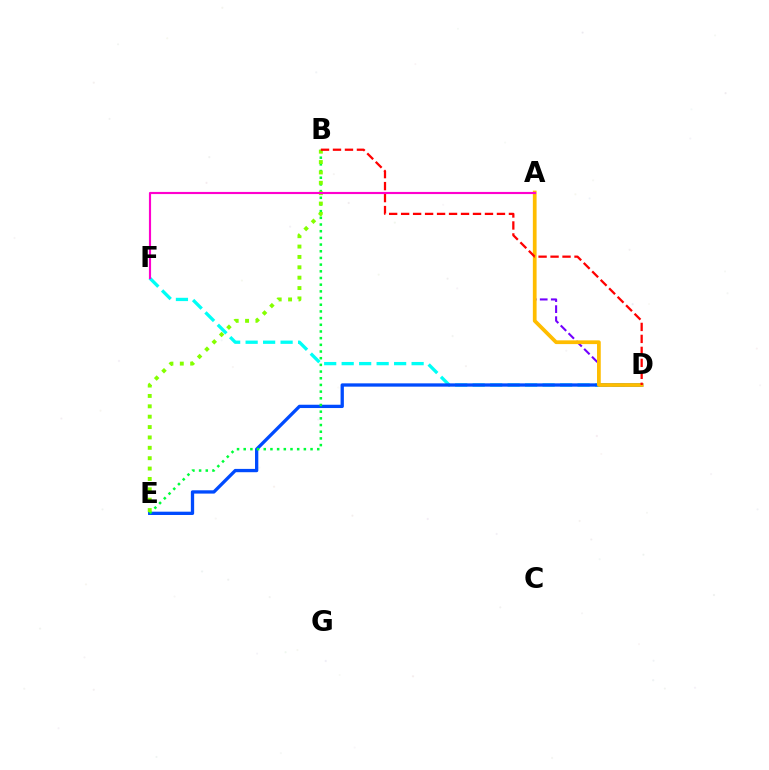{('D', 'F'): [{'color': '#00fff6', 'line_style': 'dashed', 'thickness': 2.38}], ('A', 'D'): [{'color': '#7200ff', 'line_style': 'dashed', 'thickness': 1.5}, {'color': '#ffbd00', 'line_style': 'solid', 'thickness': 2.7}], ('D', 'E'): [{'color': '#004bff', 'line_style': 'solid', 'thickness': 2.38}], ('B', 'E'): [{'color': '#00ff39', 'line_style': 'dotted', 'thickness': 1.82}, {'color': '#84ff00', 'line_style': 'dotted', 'thickness': 2.82}], ('B', 'D'): [{'color': '#ff0000', 'line_style': 'dashed', 'thickness': 1.63}], ('A', 'F'): [{'color': '#ff00cf', 'line_style': 'solid', 'thickness': 1.54}]}